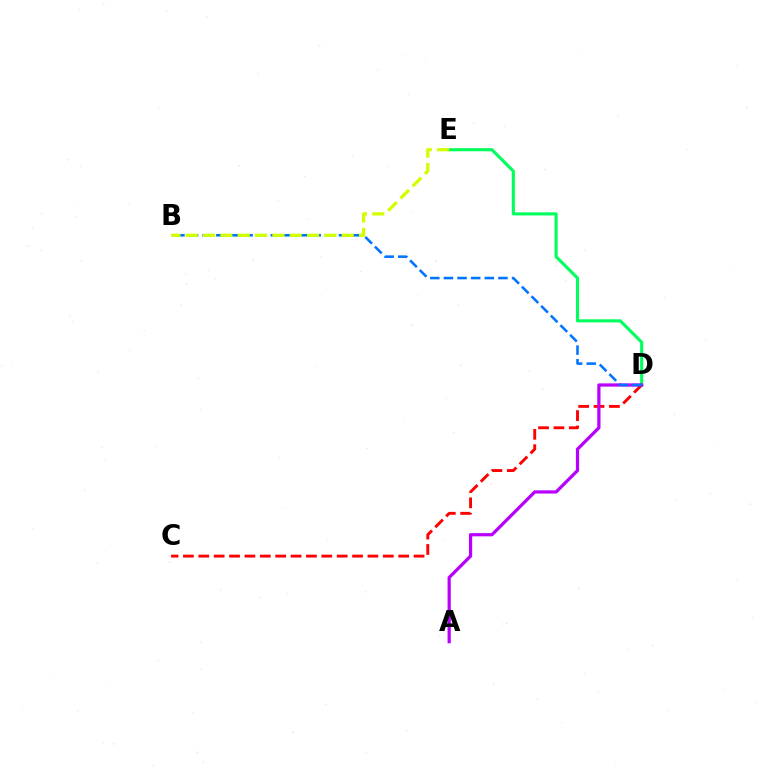{('D', 'E'): [{'color': '#00ff5c', 'line_style': 'solid', 'thickness': 2.23}], ('C', 'D'): [{'color': '#ff0000', 'line_style': 'dashed', 'thickness': 2.09}], ('A', 'D'): [{'color': '#b900ff', 'line_style': 'solid', 'thickness': 2.32}], ('B', 'D'): [{'color': '#0074ff', 'line_style': 'dashed', 'thickness': 1.85}], ('B', 'E'): [{'color': '#d1ff00', 'line_style': 'dashed', 'thickness': 2.35}]}